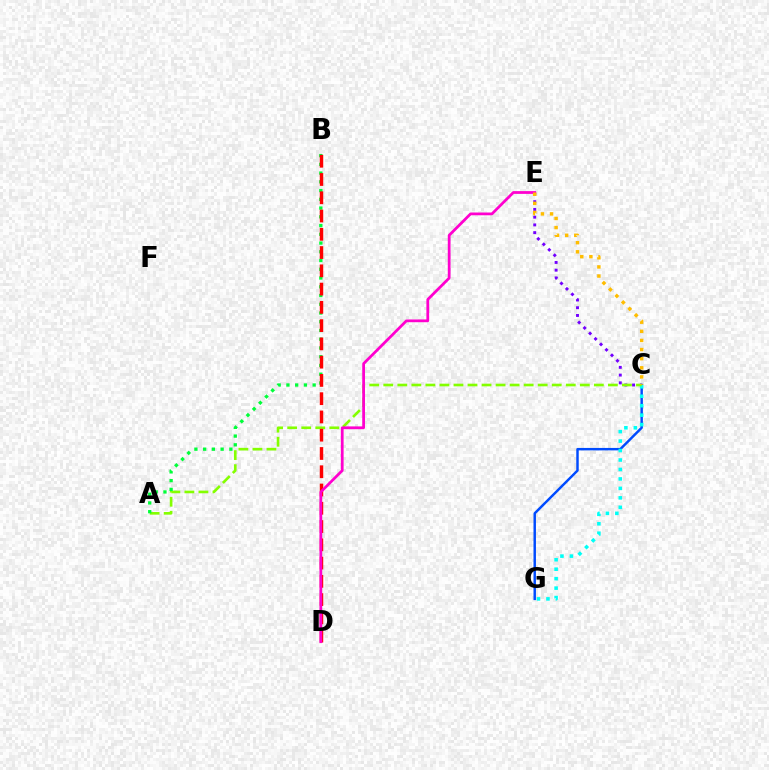{('C', 'G'): [{'color': '#004bff', 'line_style': 'solid', 'thickness': 1.77}, {'color': '#00fff6', 'line_style': 'dotted', 'thickness': 2.57}], ('C', 'E'): [{'color': '#7200ff', 'line_style': 'dotted', 'thickness': 2.1}, {'color': '#ffbd00', 'line_style': 'dotted', 'thickness': 2.48}], ('A', 'C'): [{'color': '#84ff00', 'line_style': 'dashed', 'thickness': 1.91}], ('A', 'B'): [{'color': '#00ff39', 'line_style': 'dotted', 'thickness': 2.38}], ('B', 'D'): [{'color': '#ff0000', 'line_style': 'dashed', 'thickness': 2.48}], ('D', 'E'): [{'color': '#ff00cf', 'line_style': 'solid', 'thickness': 1.99}]}